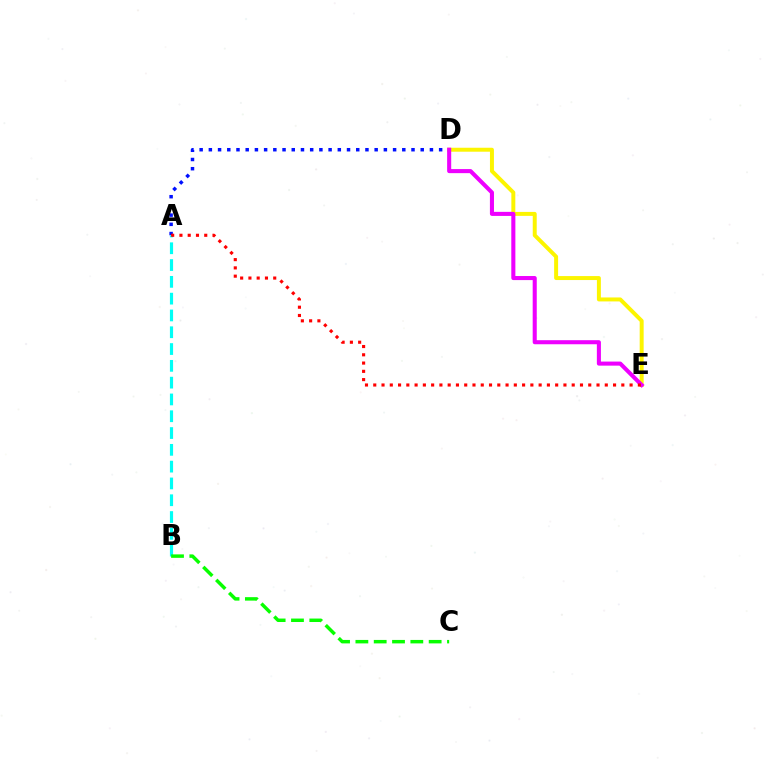{('A', 'D'): [{'color': '#0010ff', 'line_style': 'dotted', 'thickness': 2.5}], ('A', 'B'): [{'color': '#00fff6', 'line_style': 'dashed', 'thickness': 2.28}], ('D', 'E'): [{'color': '#fcf500', 'line_style': 'solid', 'thickness': 2.85}, {'color': '#ee00ff', 'line_style': 'solid', 'thickness': 2.93}], ('B', 'C'): [{'color': '#08ff00', 'line_style': 'dashed', 'thickness': 2.49}], ('A', 'E'): [{'color': '#ff0000', 'line_style': 'dotted', 'thickness': 2.25}]}